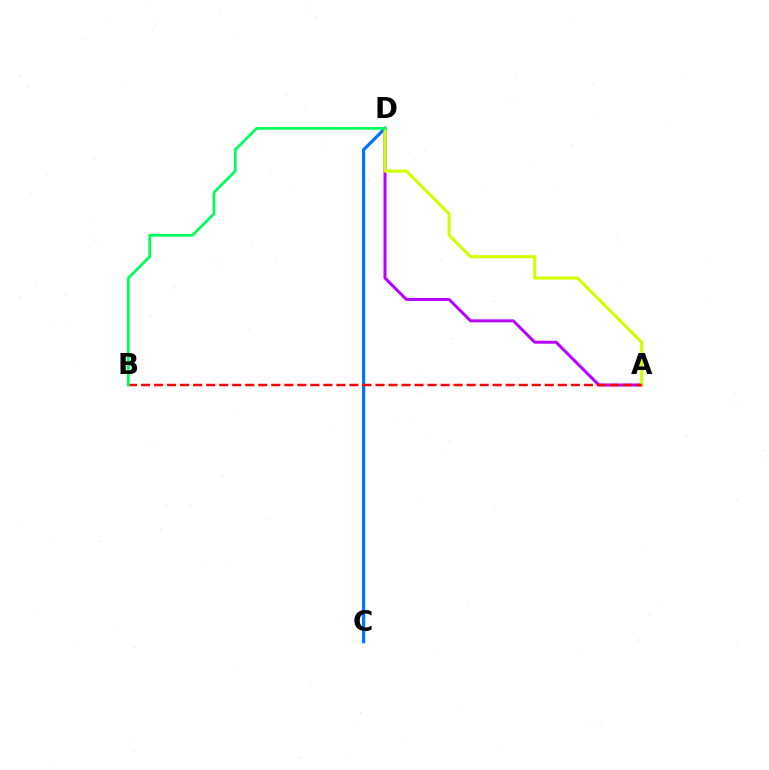{('C', 'D'): [{'color': '#0074ff', 'line_style': 'solid', 'thickness': 2.29}], ('A', 'D'): [{'color': '#b900ff', 'line_style': 'solid', 'thickness': 2.14}, {'color': '#d1ff00', 'line_style': 'solid', 'thickness': 2.2}], ('A', 'B'): [{'color': '#ff0000', 'line_style': 'dashed', 'thickness': 1.77}], ('B', 'D'): [{'color': '#00ff5c', 'line_style': 'solid', 'thickness': 1.98}]}